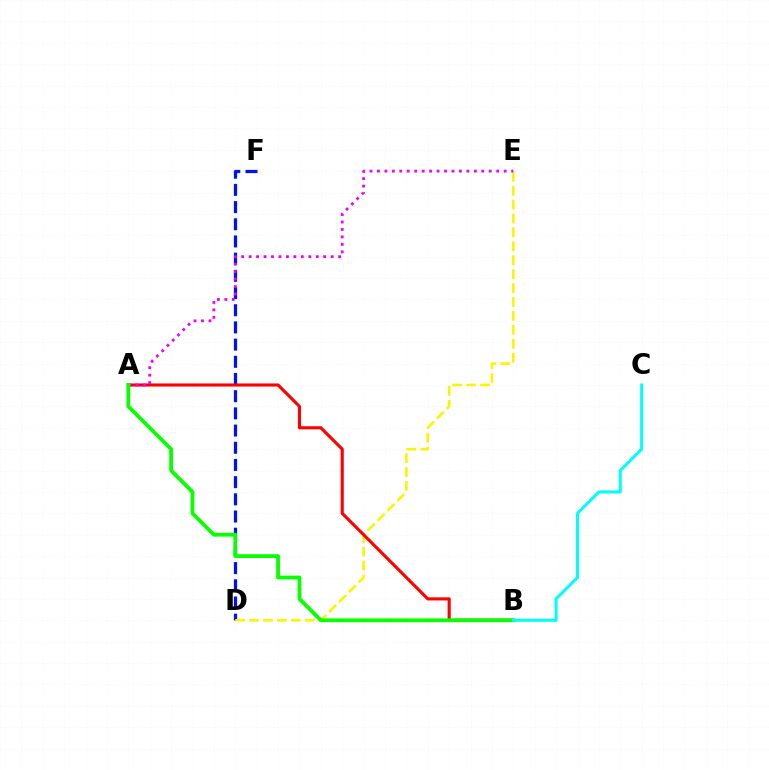{('D', 'F'): [{'color': '#0010ff', 'line_style': 'dashed', 'thickness': 2.34}], ('D', 'E'): [{'color': '#fcf500', 'line_style': 'dashed', 'thickness': 1.89}], ('A', 'B'): [{'color': '#ff0000', 'line_style': 'solid', 'thickness': 2.23}, {'color': '#08ff00', 'line_style': 'solid', 'thickness': 2.72}], ('A', 'E'): [{'color': '#ee00ff', 'line_style': 'dotted', 'thickness': 2.03}], ('B', 'C'): [{'color': '#00fff6', 'line_style': 'solid', 'thickness': 2.17}]}